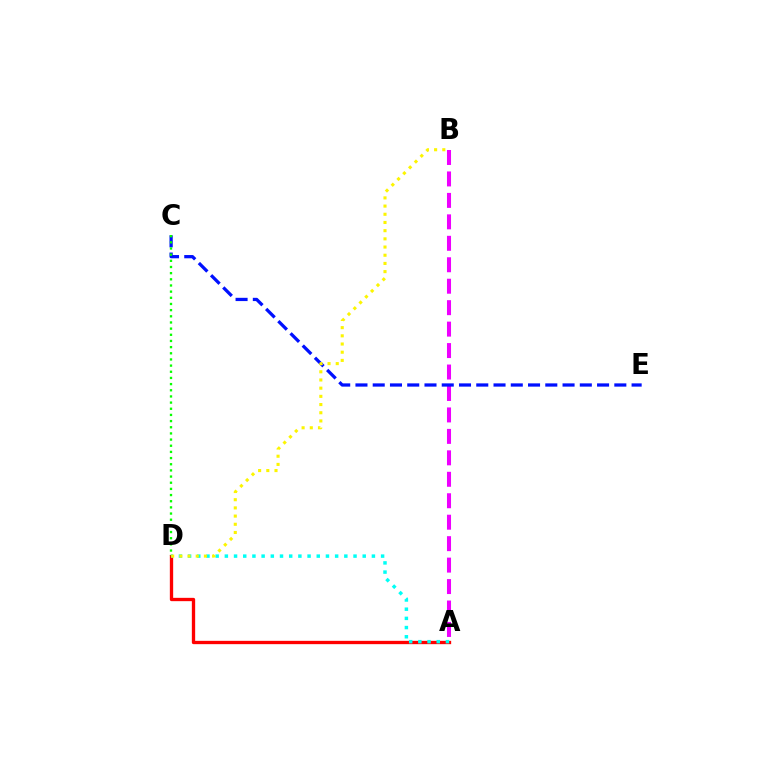{('A', 'B'): [{'color': '#ee00ff', 'line_style': 'dashed', 'thickness': 2.91}], ('C', 'E'): [{'color': '#0010ff', 'line_style': 'dashed', 'thickness': 2.34}], ('A', 'D'): [{'color': '#ff0000', 'line_style': 'solid', 'thickness': 2.39}, {'color': '#00fff6', 'line_style': 'dotted', 'thickness': 2.5}], ('C', 'D'): [{'color': '#08ff00', 'line_style': 'dotted', 'thickness': 1.67}], ('B', 'D'): [{'color': '#fcf500', 'line_style': 'dotted', 'thickness': 2.23}]}